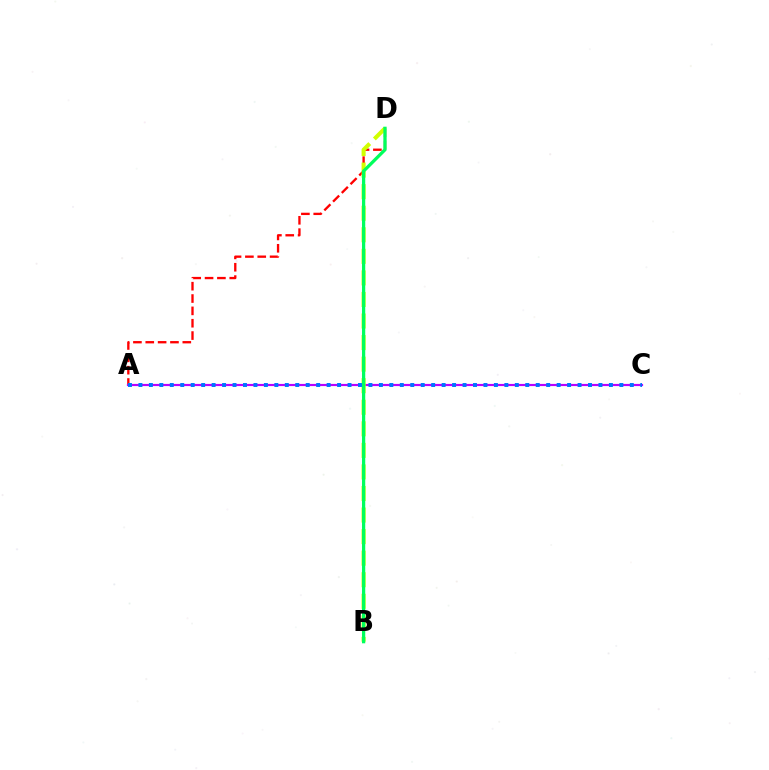{('A', 'D'): [{'color': '#ff0000', 'line_style': 'dashed', 'thickness': 1.68}], ('A', 'C'): [{'color': '#b900ff', 'line_style': 'solid', 'thickness': 1.57}, {'color': '#0074ff', 'line_style': 'dotted', 'thickness': 2.84}], ('B', 'D'): [{'color': '#d1ff00', 'line_style': 'dashed', 'thickness': 2.93}, {'color': '#00ff5c', 'line_style': 'solid', 'thickness': 2.35}]}